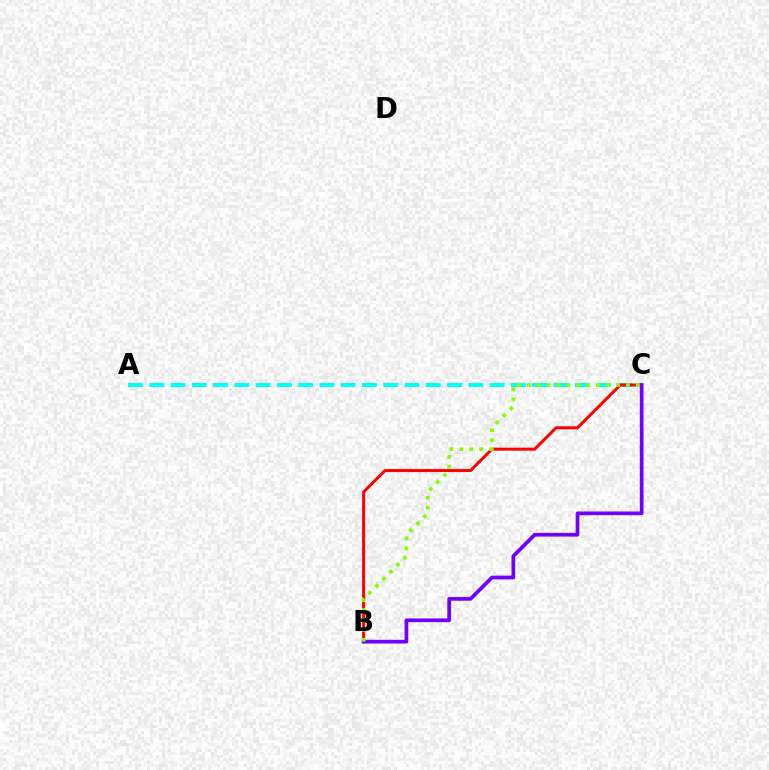{('A', 'C'): [{'color': '#00fff6', 'line_style': 'dashed', 'thickness': 2.89}], ('B', 'C'): [{'color': '#ff0000', 'line_style': 'solid', 'thickness': 2.16}, {'color': '#7200ff', 'line_style': 'solid', 'thickness': 2.68}, {'color': '#84ff00', 'line_style': 'dotted', 'thickness': 2.7}]}